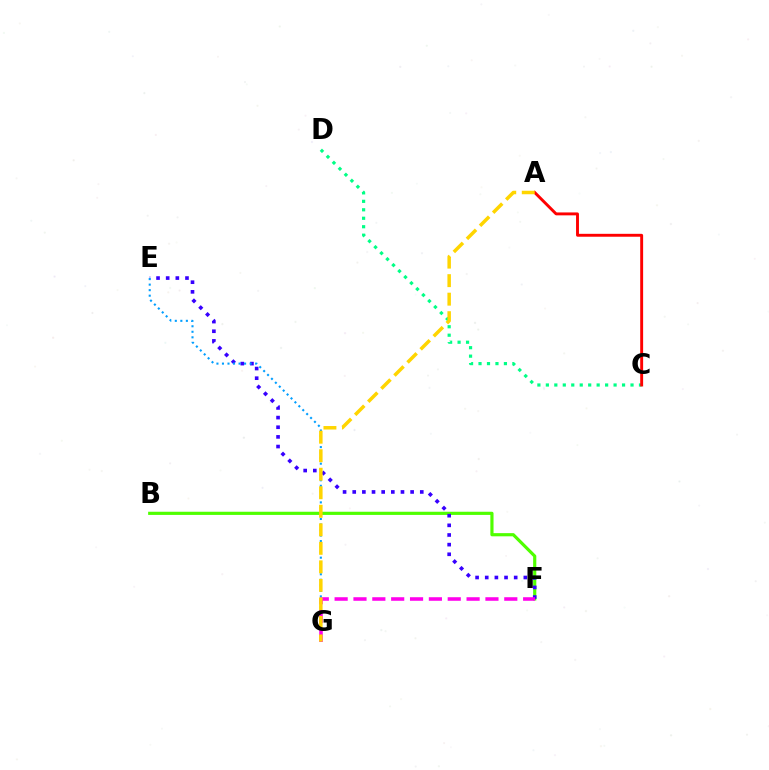{('C', 'D'): [{'color': '#00ff86', 'line_style': 'dotted', 'thickness': 2.3}], ('B', 'F'): [{'color': '#4fff00', 'line_style': 'solid', 'thickness': 2.28}], ('E', 'F'): [{'color': '#3700ff', 'line_style': 'dotted', 'thickness': 2.62}], ('E', 'G'): [{'color': '#009eff', 'line_style': 'dotted', 'thickness': 1.5}], ('F', 'G'): [{'color': '#ff00ed', 'line_style': 'dashed', 'thickness': 2.56}], ('A', 'C'): [{'color': '#ff0000', 'line_style': 'solid', 'thickness': 2.09}], ('A', 'G'): [{'color': '#ffd500', 'line_style': 'dashed', 'thickness': 2.52}]}